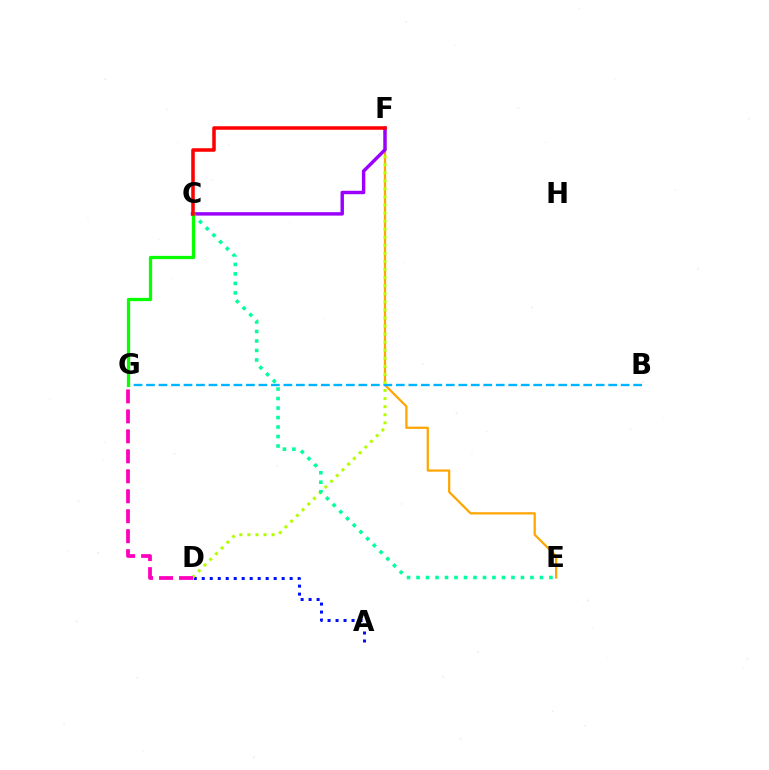{('E', 'F'): [{'color': '#ffa500', 'line_style': 'solid', 'thickness': 1.61}], ('B', 'G'): [{'color': '#00b5ff', 'line_style': 'dashed', 'thickness': 1.7}], ('A', 'D'): [{'color': '#0010ff', 'line_style': 'dotted', 'thickness': 2.17}], ('D', 'F'): [{'color': '#b3ff00', 'line_style': 'dotted', 'thickness': 2.19}], ('C', 'F'): [{'color': '#9b00ff', 'line_style': 'solid', 'thickness': 2.47}, {'color': '#ff0000', 'line_style': 'solid', 'thickness': 2.55}], ('C', 'E'): [{'color': '#00ff9d', 'line_style': 'dotted', 'thickness': 2.58}], ('C', 'G'): [{'color': '#08ff00', 'line_style': 'solid', 'thickness': 2.35}], ('D', 'G'): [{'color': '#ff00bd', 'line_style': 'dashed', 'thickness': 2.71}]}